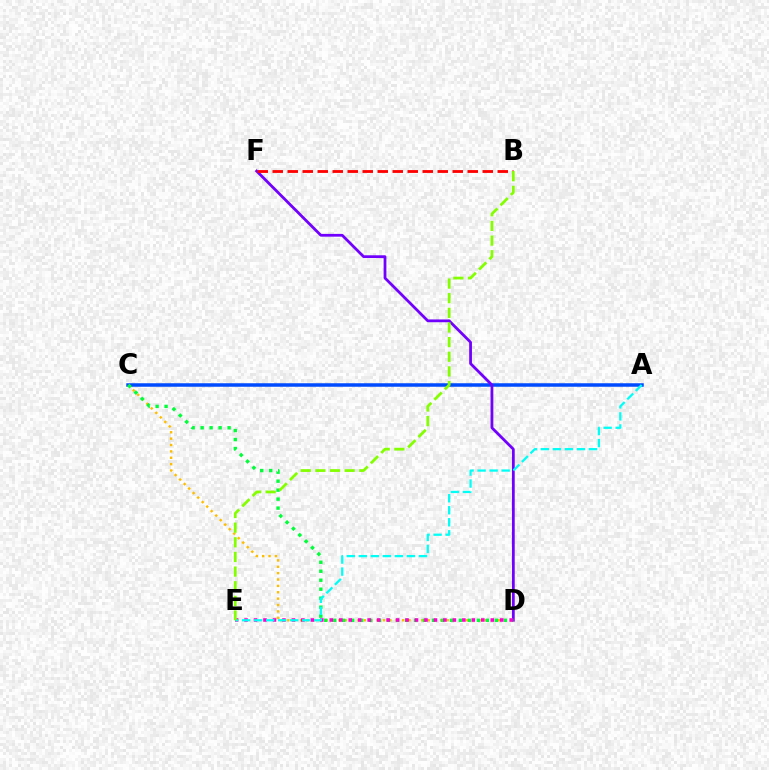{('A', 'C'): [{'color': '#004bff', 'line_style': 'solid', 'thickness': 2.52}], ('D', 'F'): [{'color': '#7200ff', 'line_style': 'solid', 'thickness': 2.0}], ('C', 'D'): [{'color': '#ffbd00', 'line_style': 'dotted', 'thickness': 1.73}, {'color': '#00ff39', 'line_style': 'dotted', 'thickness': 2.44}], ('B', 'F'): [{'color': '#ff0000', 'line_style': 'dashed', 'thickness': 2.04}], ('D', 'E'): [{'color': '#ff00cf', 'line_style': 'dotted', 'thickness': 2.57}], ('A', 'E'): [{'color': '#00fff6', 'line_style': 'dashed', 'thickness': 1.63}], ('B', 'E'): [{'color': '#84ff00', 'line_style': 'dashed', 'thickness': 1.99}]}